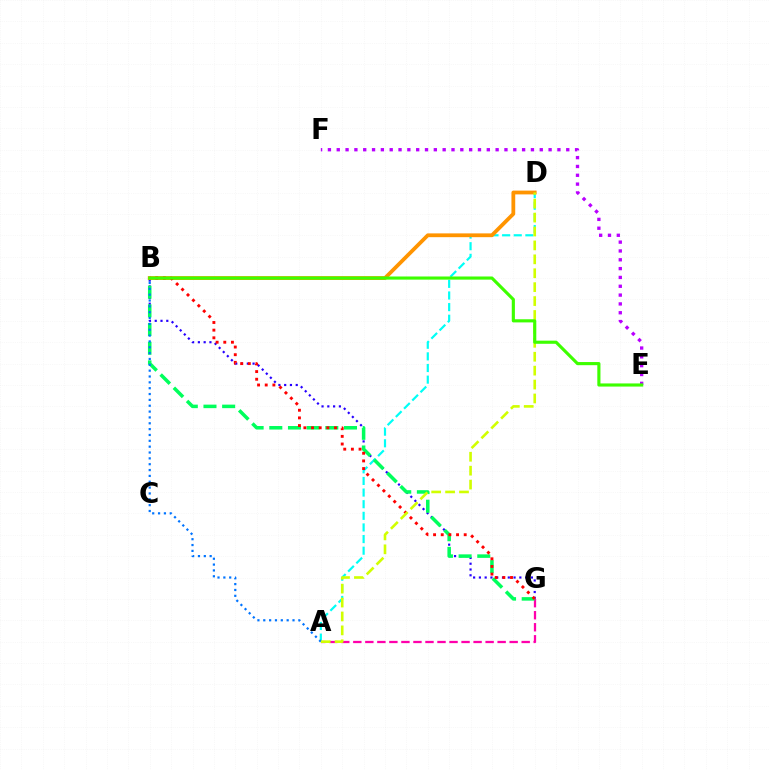{('B', 'G'): [{'color': '#2500ff', 'line_style': 'dotted', 'thickness': 1.57}, {'color': '#00ff5c', 'line_style': 'dashed', 'thickness': 2.54}, {'color': '#ff0000', 'line_style': 'dotted', 'thickness': 2.08}], ('A', 'D'): [{'color': '#00fff6', 'line_style': 'dashed', 'thickness': 1.58}, {'color': '#d1ff00', 'line_style': 'dashed', 'thickness': 1.89}], ('A', 'G'): [{'color': '#ff00ac', 'line_style': 'dashed', 'thickness': 1.63}], ('A', 'B'): [{'color': '#0074ff', 'line_style': 'dotted', 'thickness': 1.59}], ('B', 'D'): [{'color': '#ff9400', 'line_style': 'solid', 'thickness': 2.73}], ('E', 'F'): [{'color': '#b900ff', 'line_style': 'dotted', 'thickness': 2.4}], ('B', 'E'): [{'color': '#3dff00', 'line_style': 'solid', 'thickness': 2.26}]}